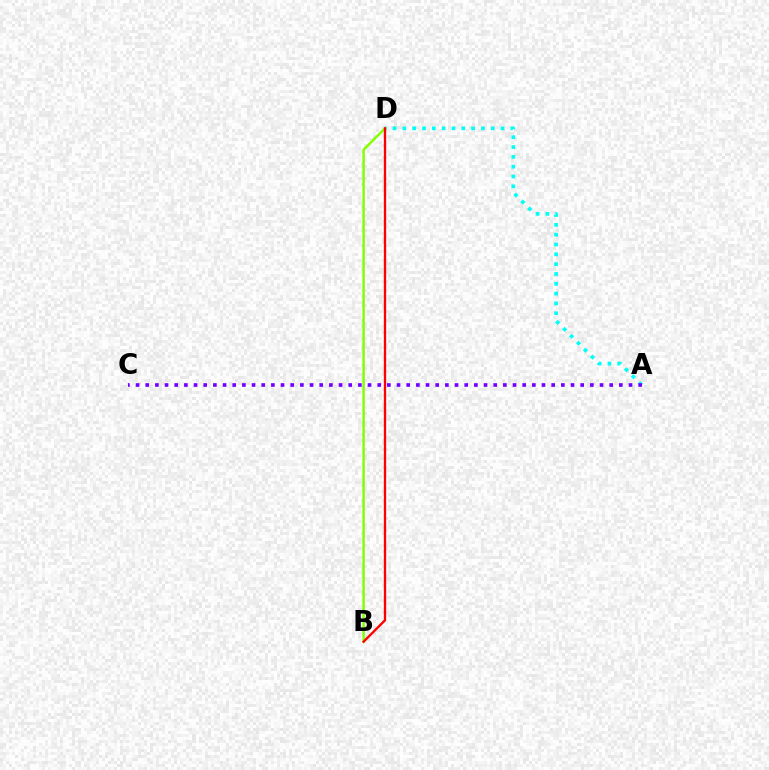{('B', 'D'): [{'color': '#84ff00', 'line_style': 'solid', 'thickness': 1.78}, {'color': '#ff0000', 'line_style': 'solid', 'thickness': 1.67}], ('A', 'D'): [{'color': '#00fff6', 'line_style': 'dotted', 'thickness': 2.67}], ('A', 'C'): [{'color': '#7200ff', 'line_style': 'dotted', 'thickness': 2.63}]}